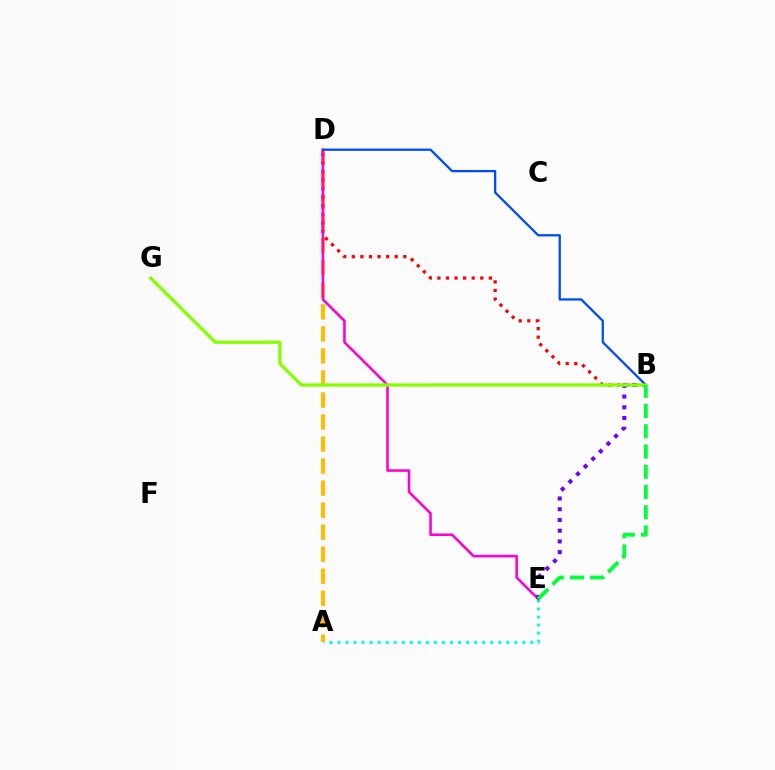{('A', 'E'): [{'color': '#00fff6', 'line_style': 'dotted', 'thickness': 2.18}], ('A', 'D'): [{'color': '#ffbd00', 'line_style': 'dashed', 'thickness': 2.99}], ('B', 'D'): [{'color': '#ff0000', 'line_style': 'dotted', 'thickness': 2.33}, {'color': '#004bff', 'line_style': 'solid', 'thickness': 1.65}], ('D', 'E'): [{'color': '#ff00cf', 'line_style': 'solid', 'thickness': 1.85}], ('B', 'E'): [{'color': '#7200ff', 'line_style': 'dotted', 'thickness': 2.92}, {'color': '#00ff39', 'line_style': 'dashed', 'thickness': 2.75}], ('B', 'G'): [{'color': '#84ff00', 'line_style': 'solid', 'thickness': 2.36}]}